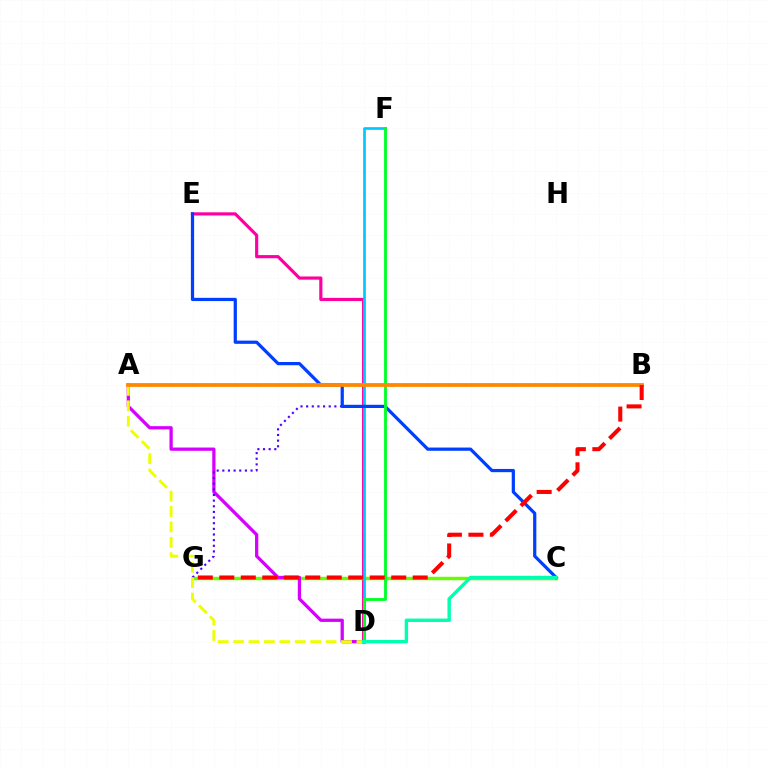{('D', 'E'): [{'color': '#ff00a0', 'line_style': 'solid', 'thickness': 2.28}], ('C', 'G'): [{'color': '#66ff00', 'line_style': 'solid', 'thickness': 2.48}], ('A', 'D'): [{'color': '#d600ff', 'line_style': 'solid', 'thickness': 2.35}, {'color': '#eeff00', 'line_style': 'dashed', 'thickness': 2.1}], ('B', 'G'): [{'color': '#4f00ff', 'line_style': 'dotted', 'thickness': 1.53}, {'color': '#ff0000', 'line_style': 'dashed', 'thickness': 2.92}], ('D', 'F'): [{'color': '#00c7ff', 'line_style': 'solid', 'thickness': 1.93}, {'color': '#00ff27', 'line_style': 'solid', 'thickness': 2.05}], ('C', 'E'): [{'color': '#003fff', 'line_style': 'solid', 'thickness': 2.32}], ('A', 'B'): [{'color': '#ff8800', 'line_style': 'solid', 'thickness': 2.73}], ('C', 'D'): [{'color': '#00ffaf', 'line_style': 'solid', 'thickness': 2.46}]}